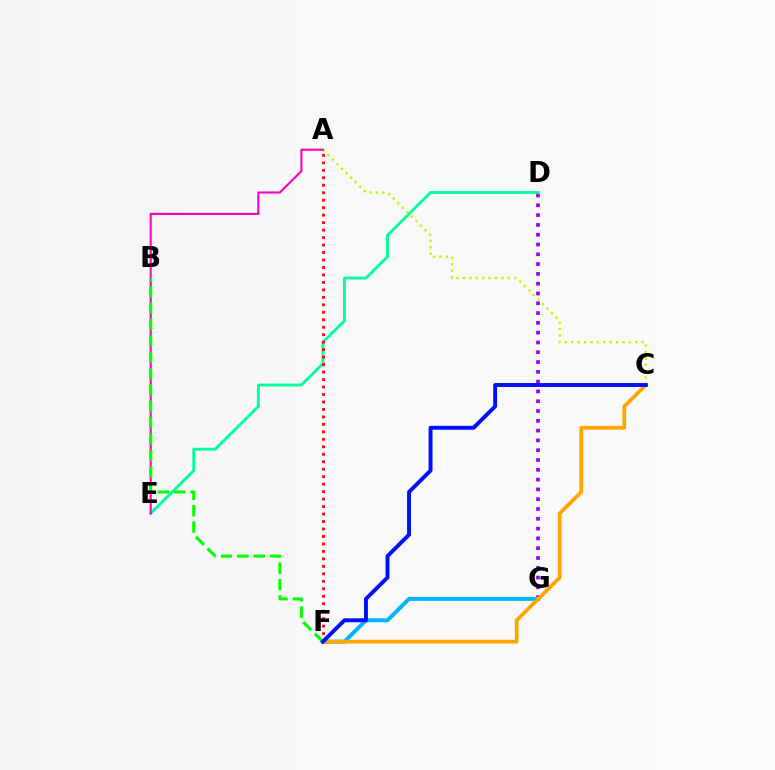{('D', 'G'): [{'color': '#9b00ff', 'line_style': 'dotted', 'thickness': 2.66}], ('D', 'E'): [{'color': '#00ff9d', 'line_style': 'solid', 'thickness': 2.05}], ('F', 'G'): [{'color': '#00b5ff', 'line_style': 'solid', 'thickness': 2.87}], ('A', 'F'): [{'color': '#ff0000', 'line_style': 'dotted', 'thickness': 2.03}], ('A', 'C'): [{'color': '#b3ff00', 'line_style': 'dotted', 'thickness': 1.74}], ('A', 'E'): [{'color': '#ff00bd', 'line_style': 'solid', 'thickness': 1.51}], ('C', 'F'): [{'color': '#ffa500', 'line_style': 'solid', 'thickness': 2.7}, {'color': '#0010ff', 'line_style': 'solid', 'thickness': 2.82}], ('B', 'F'): [{'color': '#08ff00', 'line_style': 'dashed', 'thickness': 2.22}]}